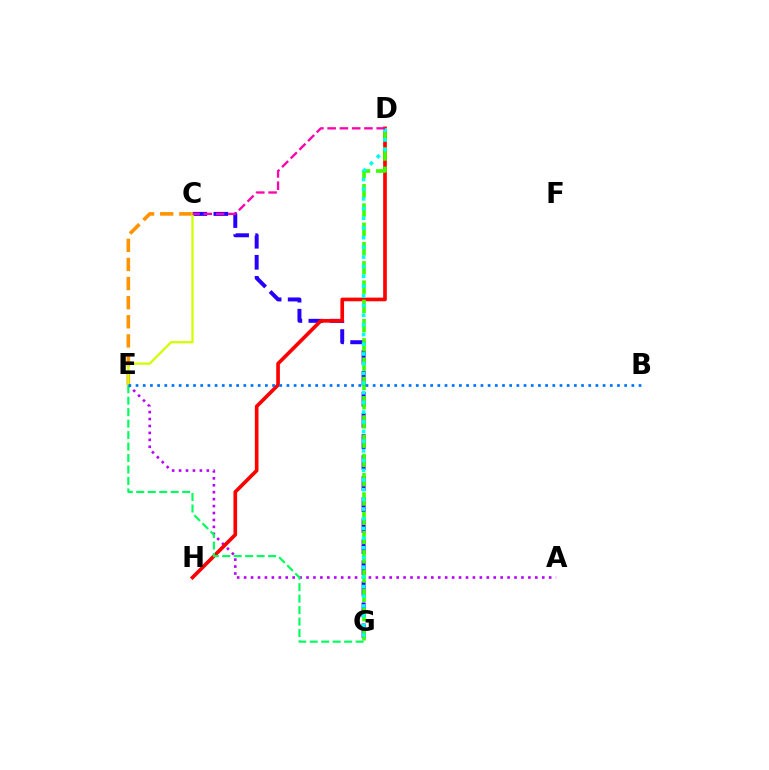{('C', 'G'): [{'color': '#2500ff', 'line_style': 'dashed', 'thickness': 2.86}], ('A', 'E'): [{'color': '#b900ff', 'line_style': 'dotted', 'thickness': 1.88}], ('D', 'H'): [{'color': '#ff0000', 'line_style': 'solid', 'thickness': 2.63}], ('D', 'G'): [{'color': '#3dff00', 'line_style': 'dashed', 'thickness': 2.62}, {'color': '#00fff6', 'line_style': 'dotted', 'thickness': 2.63}], ('C', 'E'): [{'color': '#ff9400', 'line_style': 'dashed', 'thickness': 2.6}, {'color': '#d1ff00', 'line_style': 'solid', 'thickness': 1.65}], ('E', 'G'): [{'color': '#00ff5c', 'line_style': 'dashed', 'thickness': 1.56}], ('B', 'E'): [{'color': '#0074ff', 'line_style': 'dotted', 'thickness': 1.95}], ('C', 'D'): [{'color': '#ff00ac', 'line_style': 'dashed', 'thickness': 1.67}]}